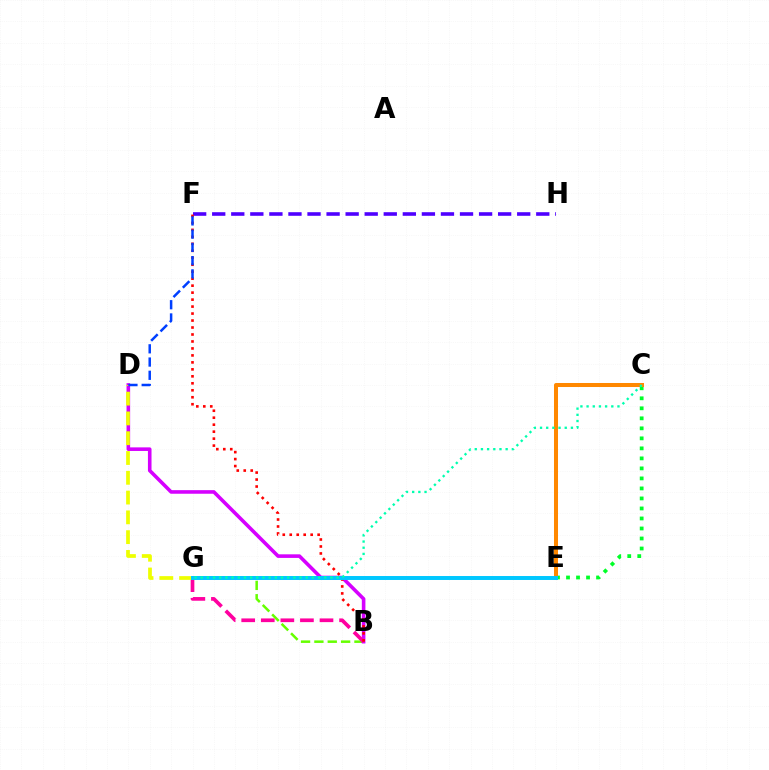{('B', 'G'): [{'color': '#66ff00', 'line_style': 'dashed', 'thickness': 1.81}, {'color': '#ff00a0', 'line_style': 'dashed', 'thickness': 2.66}], ('B', 'D'): [{'color': '#d600ff', 'line_style': 'solid', 'thickness': 2.59}], ('C', 'E'): [{'color': '#00ff27', 'line_style': 'dotted', 'thickness': 2.72}, {'color': '#ff8800', 'line_style': 'solid', 'thickness': 2.89}], ('F', 'H'): [{'color': '#4f00ff', 'line_style': 'dashed', 'thickness': 2.59}], ('B', 'F'): [{'color': '#ff0000', 'line_style': 'dotted', 'thickness': 1.89}], ('D', 'G'): [{'color': '#eeff00', 'line_style': 'dashed', 'thickness': 2.69}], ('E', 'G'): [{'color': '#00c7ff', 'line_style': 'solid', 'thickness': 2.85}], ('D', 'F'): [{'color': '#003fff', 'line_style': 'dashed', 'thickness': 1.8}], ('C', 'G'): [{'color': '#00ffaf', 'line_style': 'dotted', 'thickness': 1.68}]}